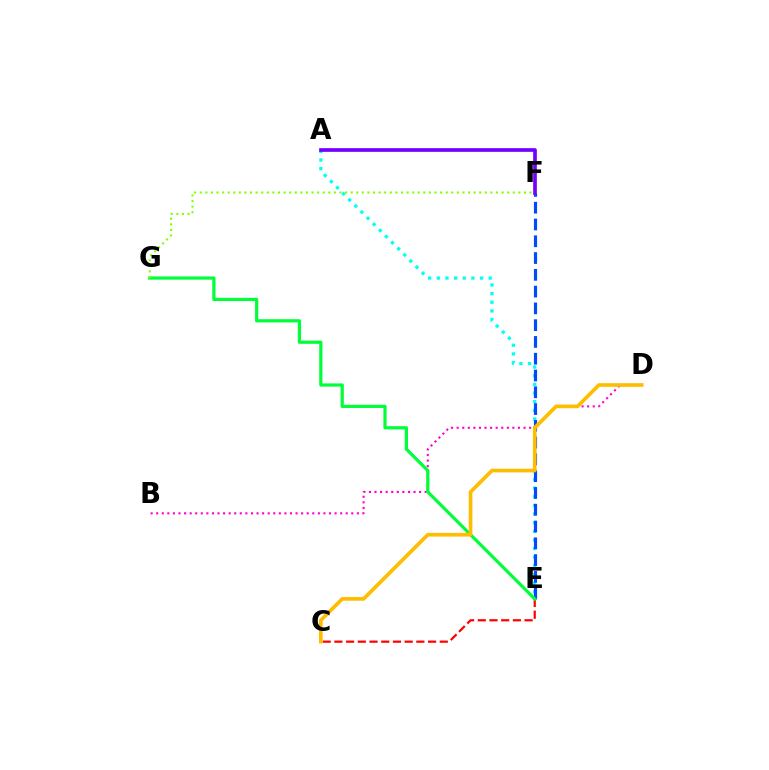{('C', 'E'): [{'color': '#ff0000', 'line_style': 'dashed', 'thickness': 1.59}], ('A', 'E'): [{'color': '#00fff6', 'line_style': 'dotted', 'thickness': 2.35}], ('B', 'D'): [{'color': '#ff00cf', 'line_style': 'dotted', 'thickness': 1.51}], ('E', 'F'): [{'color': '#004bff', 'line_style': 'dashed', 'thickness': 2.28}], ('E', 'G'): [{'color': '#00ff39', 'line_style': 'solid', 'thickness': 2.31}], ('C', 'D'): [{'color': '#ffbd00', 'line_style': 'solid', 'thickness': 2.65}], ('F', 'G'): [{'color': '#84ff00', 'line_style': 'dotted', 'thickness': 1.52}], ('A', 'F'): [{'color': '#7200ff', 'line_style': 'solid', 'thickness': 2.65}]}